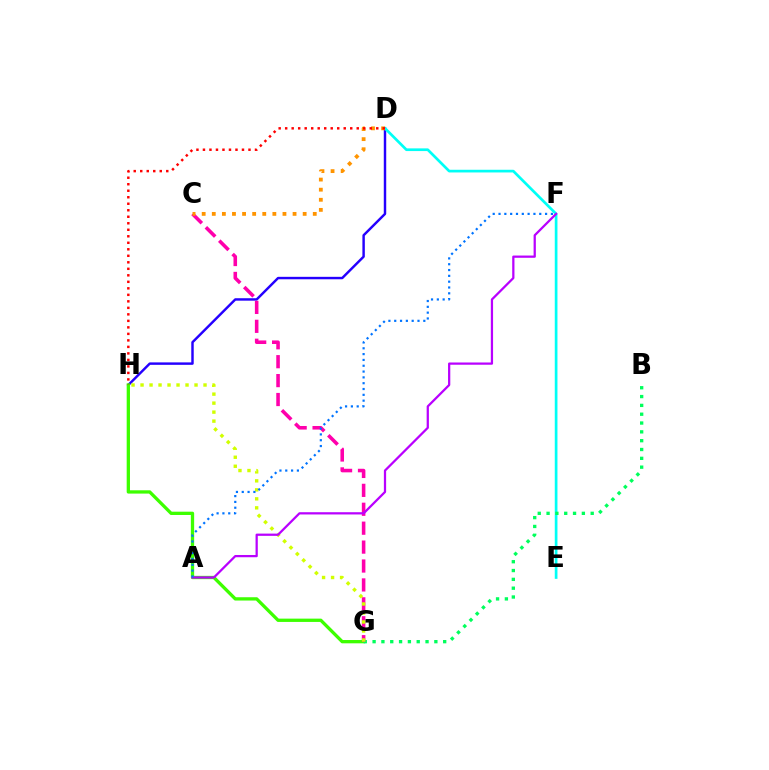{('D', 'H'): [{'color': '#2500ff', 'line_style': 'solid', 'thickness': 1.76}, {'color': '#ff0000', 'line_style': 'dotted', 'thickness': 1.77}], ('G', 'H'): [{'color': '#3dff00', 'line_style': 'solid', 'thickness': 2.38}, {'color': '#d1ff00', 'line_style': 'dotted', 'thickness': 2.44}], ('D', 'E'): [{'color': '#00fff6', 'line_style': 'solid', 'thickness': 1.94}], ('B', 'G'): [{'color': '#00ff5c', 'line_style': 'dotted', 'thickness': 2.4}], ('C', 'G'): [{'color': '#ff00ac', 'line_style': 'dashed', 'thickness': 2.57}], ('C', 'D'): [{'color': '#ff9400', 'line_style': 'dotted', 'thickness': 2.74}], ('A', 'F'): [{'color': '#b900ff', 'line_style': 'solid', 'thickness': 1.62}, {'color': '#0074ff', 'line_style': 'dotted', 'thickness': 1.58}]}